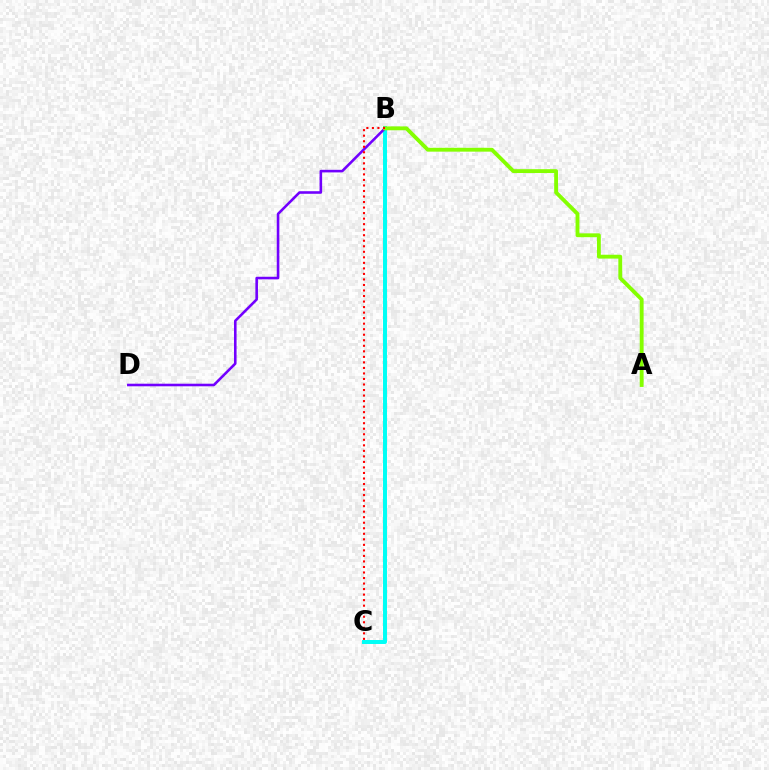{('B', 'C'): [{'color': '#00fff6', 'line_style': 'solid', 'thickness': 2.86}, {'color': '#ff0000', 'line_style': 'dotted', 'thickness': 1.5}], ('B', 'D'): [{'color': '#7200ff', 'line_style': 'solid', 'thickness': 1.86}], ('A', 'B'): [{'color': '#84ff00', 'line_style': 'solid', 'thickness': 2.78}]}